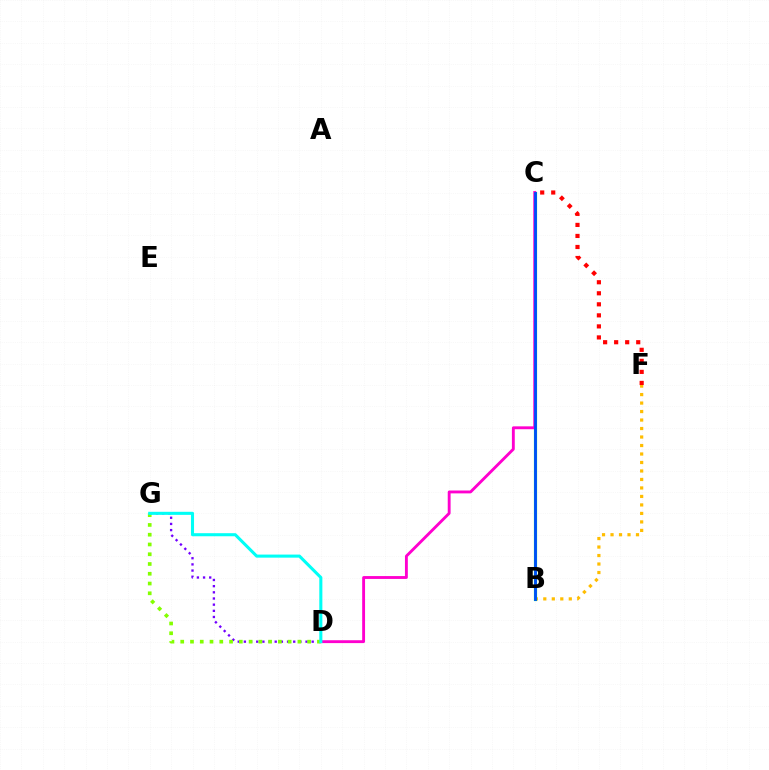{('C', 'F'): [{'color': '#ff0000', 'line_style': 'dotted', 'thickness': 3.0}], ('B', 'F'): [{'color': '#ffbd00', 'line_style': 'dotted', 'thickness': 2.31}], ('D', 'G'): [{'color': '#7200ff', 'line_style': 'dotted', 'thickness': 1.68}, {'color': '#84ff00', 'line_style': 'dotted', 'thickness': 2.65}, {'color': '#00fff6', 'line_style': 'solid', 'thickness': 2.21}], ('B', 'C'): [{'color': '#00ff39', 'line_style': 'solid', 'thickness': 2.28}, {'color': '#004bff', 'line_style': 'solid', 'thickness': 2.01}], ('C', 'D'): [{'color': '#ff00cf', 'line_style': 'solid', 'thickness': 2.07}]}